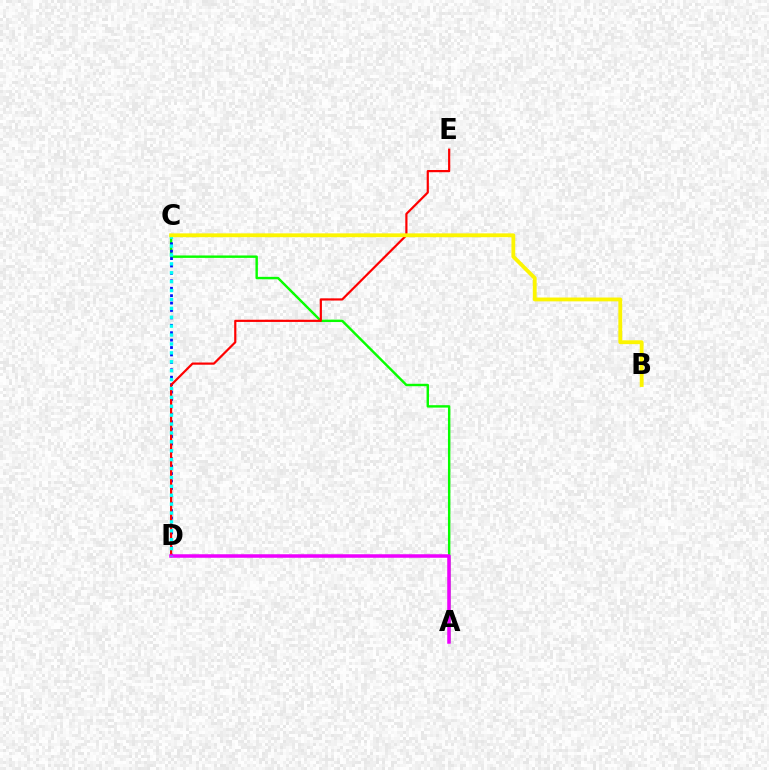{('A', 'C'): [{'color': '#08ff00', 'line_style': 'solid', 'thickness': 1.74}], ('C', 'D'): [{'color': '#0010ff', 'line_style': 'dotted', 'thickness': 2.01}, {'color': '#00fff6', 'line_style': 'dotted', 'thickness': 2.42}], ('D', 'E'): [{'color': '#ff0000', 'line_style': 'solid', 'thickness': 1.58}], ('A', 'D'): [{'color': '#ee00ff', 'line_style': 'solid', 'thickness': 2.53}], ('B', 'C'): [{'color': '#fcf500', 'line_style': 'solid', 'thickness': 2.76}]}